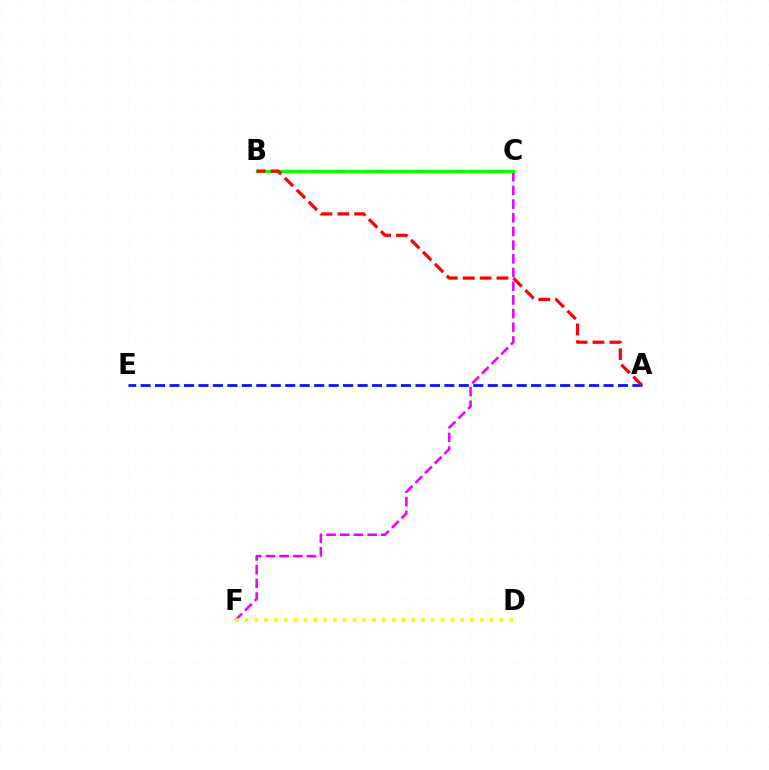{('C', 'F'): [{'color': '#ee00ff', 'line_style': 'dashed', 'thickness': 1.86}], ('A', 'E'): [{'color': '#0010ff', 'line_style': 'dashed', 'thickness': 1.97}], ('B', 'C'): [{'color': '#00fff6', 'line_style': 'dashed', 'thickness': 1.8}, {'color': '#08ff00', 'line_style': 'solid', 'thickness': 2.29}], ('A', 'B'): [{'color': '#ff0000', 'line_style': 'dashed', 'thickness': 2.29}], ('D', 'F'): [{'color': '#fcf500', 'line_style': 'dotted', 'thickness': 2.66}]}